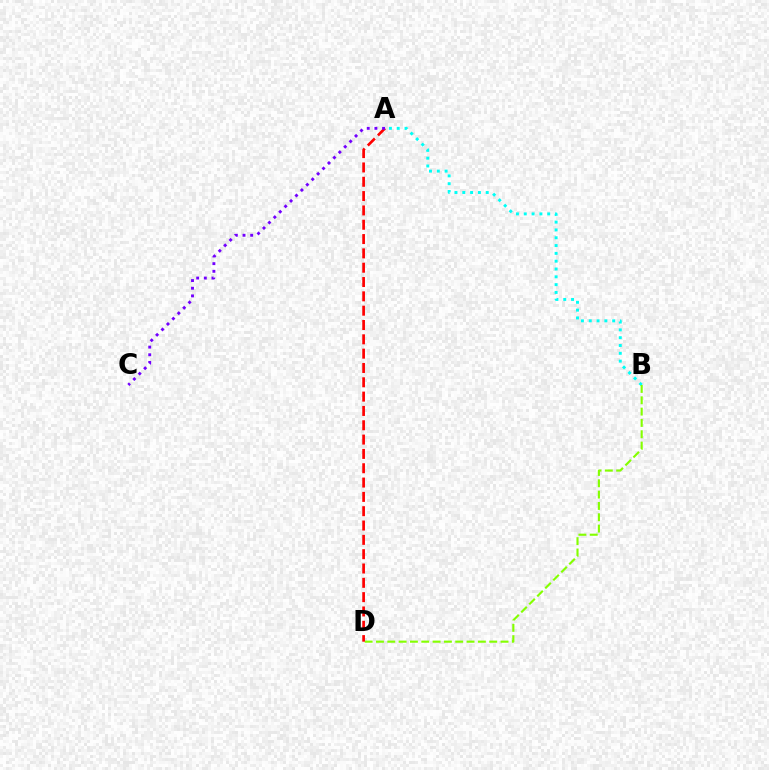{('A', 'B'): [{'color': '#00fff6', 'line_style': 'dotted', 'thickness': 2.12}], ('B', 'D'): [{'color': '#84ff00', 'line_style': 'dashed', 'thickness': 1.54}], ('A', 'D'): [{'color': '#ff0000', 'line_style': 'dashed', 'thickness': 1.95}], ('A', 'C'): [{'color': '#7200ff', 'line_style': 'dotted', 'thickness': 2.08}]}